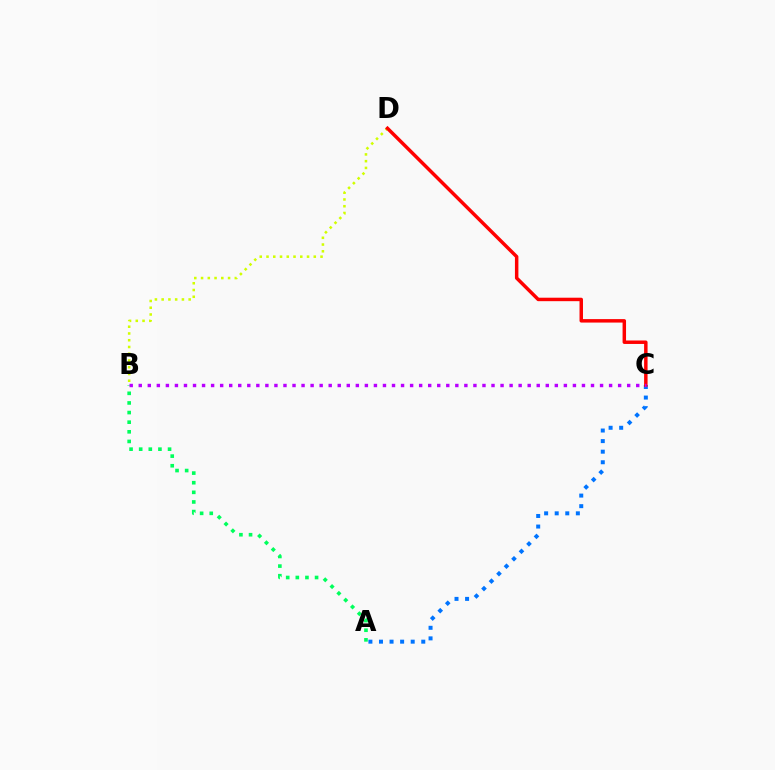{('A', 'C'): [{'color': '#0074ff', 'line_style': 'dotted', 'thickness': 2.87}], ('B', 'D'): [{'color': '#d1ff00', 'line_style': 'dotted', 'thickness': 1.83}], ('C', 'D'): [{'color': '#ff0000', 'line_style': 'solid', 'thickness': 2.5}], ('A', 'B'): [{'color': '#00ff5c', 'line_style': 'dotted', 'thickness': 2.61}], ('B', 'C'): [{'color': '#b900ff', 'line_style': 'dotted', 'thickness': 2.46}]}